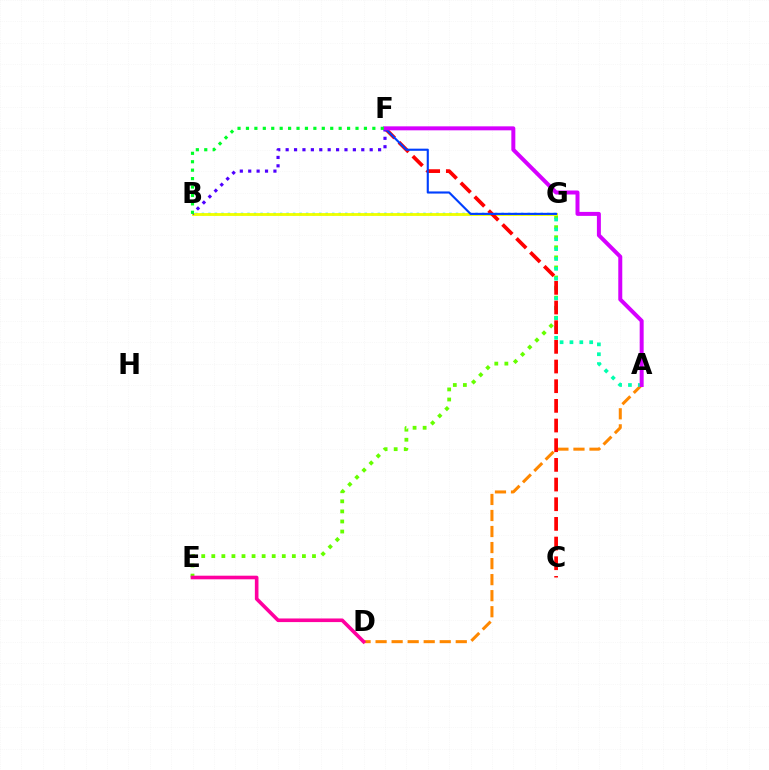{('B', 'G'): [{'color': '#00c7ff', 'line_style': 'dotted', 'thickness': 1.77}, {'color': '#eeff00', 'line_style': 'solid', 'thickness': 2.05}], ('E', 'G'): [{'color': '#66ff00', 'line_style': 'dotted', 'thickness': 2.74}], ('A', 'D'): [{'color': '#ff8800', 'line_style': 'dashed', 'thickness': 2.18}], ('A', 'G'): [{'color': '#00ffaf', 'line_style': 'dotted', 'thickness': 2.68}], ('D', 'E'): [{'color': '#ff00a0', 'line_style': 'solid', 'thickness': 2.6}], ('C', 'F'): [{'color': '#ff0000', 'line_style': 'dashed', 'thickness': 2.67}], ('B', 'F'): [{'color': '#4f00ff', 'line_style': 'dotted', 'thickness': 2.28}, {'color': '#00ff27', 'line_style': 'dotted', 'thickness': 2.29}], ('F', 'G'): [{'color': '#003fff', 'line_style': 'solid', 'thickness': 1.53}], ('A', 'F'): [{'color': '#d600ff', 'line_style': 'solid', 'thickness': 2.87}]}